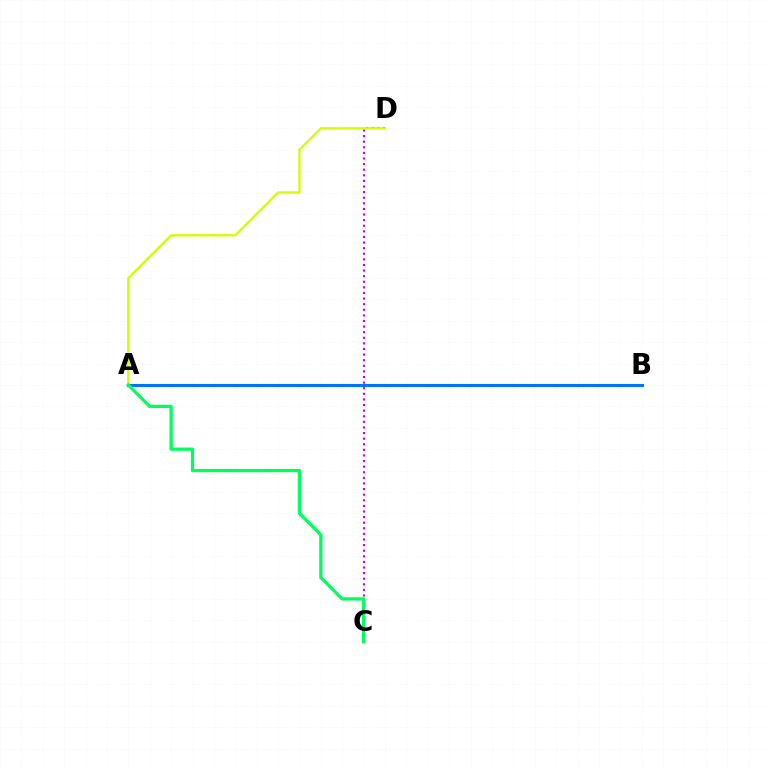{('C', 'D'): [{'color': '#b900ff', 'line_style': 'dotted', 'thickness': 1.52}], ('A', 'B'): [{'color': '#ff0000', 'line_style': 'dashed', 'thickness': 1.92}, {'color': '#0074ff', 'line_style': 'solid', 'thickness': 2.23}], ('A', 'D'): [{'color': '#d1ff00', 'line_style': 'solid', 'thickness': 1.67}], ('A', 'C'): [{'color': '#00ff5c', 'line_style': 'solid', 'thickness': 2.34}]}